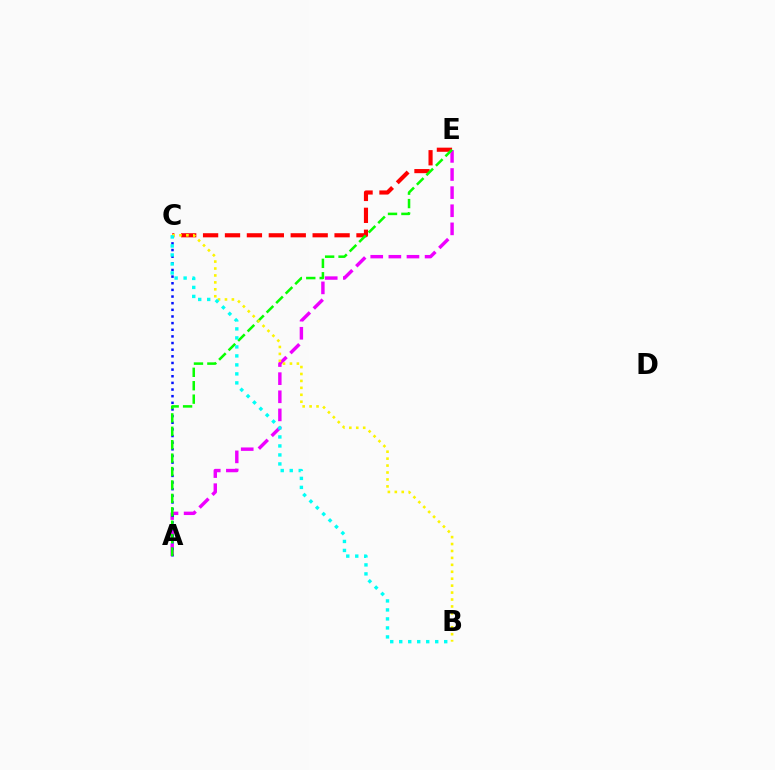{('C', 'E'): [{'color': '#ff0000', 'line_style': 'dashed', 'thickness': 2.98}], ('A', 'E'): [{'color': '#ee00ff', 'line_style': 'dashed', 'thickness': 2.46}, {'color': '#08ff00', 'line_style': 'dashed', 'thickness': 1.82}], ('A', 'C'): [{'color': '#0010ff', 'line_style': 'dotted', 'thickness': 1.8}], ('B', 'C'): [{'color': '#fcf500', 'line_style': 'dotted', 'thickness': 1.88}, {'color': '#00fff6', 'line_style': 'dotted', 'thickness': 2.44}]}